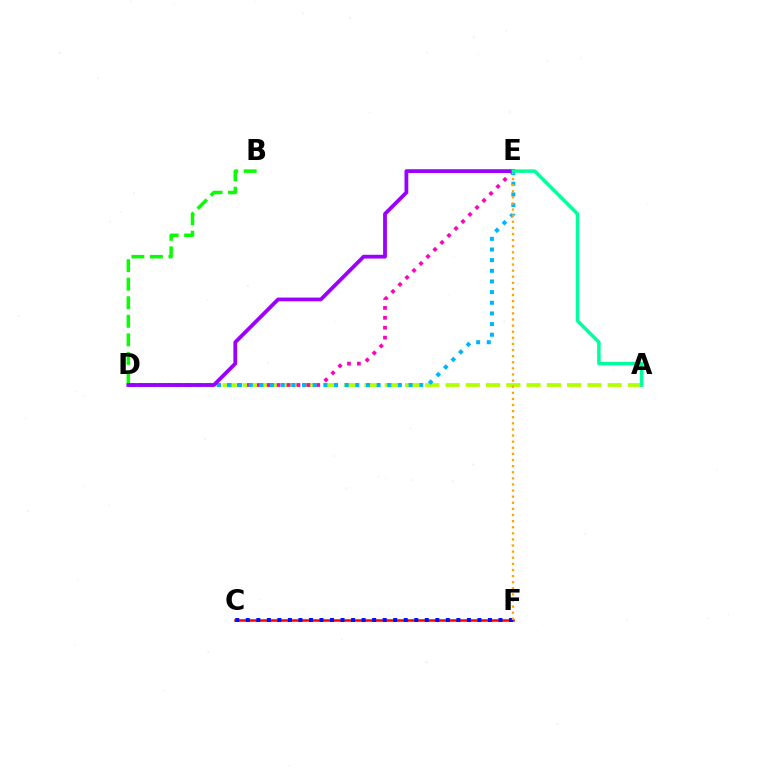{('A', 'D'): [{'color': '#b3ff00', 'line_style': 'dashed', 'thickness': 2.75}], ('B', 'D'): [{'color': '#08ff00', 'line_style': 'dashed', 'thickness': 2.52}], ('C', 'F'): [{'color': '#ff0000', 'line_style': 'solid', 'thickness': 1.82}, {'color': '#0010ff', 'line_style': 'dotted', 'thickness': 2.86}], ('D', 'E'): [{'color': '#ff00bd', 'line_style': 'dotted', 'thickness': 2.69}, {'color': '#00b5ff', 'line_style': 'dotted', 'thickness': 2.89}, {'color': '#9b00ff', 'line_style': 'solid', 'thickness': 2.72}], ('E', 'F'): [{'color': '#ffa500', 'line_style': 'dotted', 'thickness': 1.66}], ('A', 'E'): [{'color': '#00ff9d', 'line_style': 'solid', 'thickness': 2.51}]}